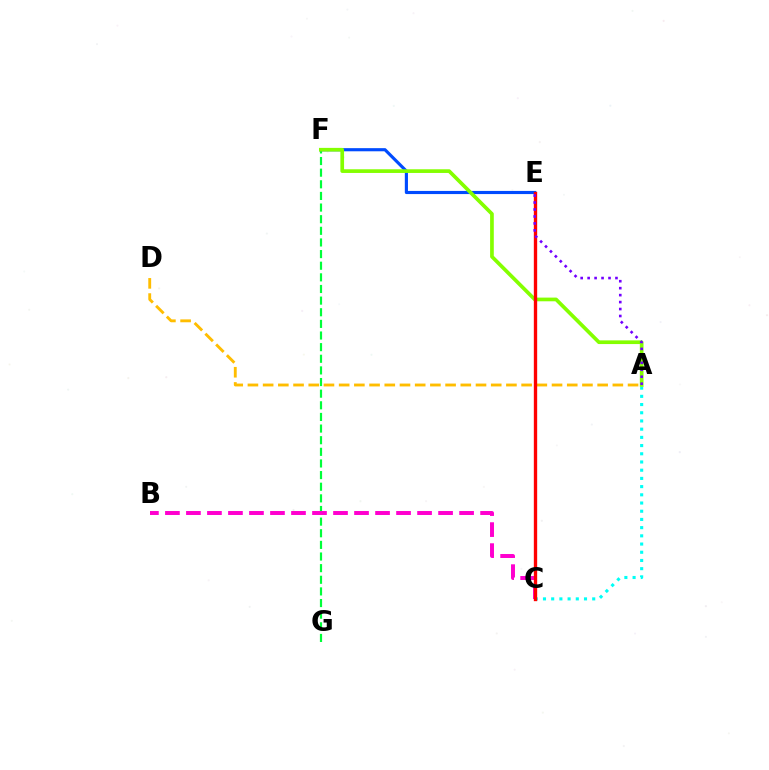{('F', 'G'): [{'color': '#00ff39', 'line_style': 'dashed', 'thickness': 1.58}], ('E', 'F'): [{'color': '#004bff', 'line_style': 'solid', 'thickness': 2.26}], ('A', 'D'): [{'color': '#ffbd00', 'line_style': 'dashed', 'thickness': 2.07}], ('A', 'C'): [{'color': '#00fff6', 'line_style': 'dotted', 'thickness': 2.23}], ('A', 'F'): [{'color': '#84ff00', 'line_style': 'solid', 'thickness': 2.65}], ('B', 'C'): [{'color': '#ff00cf', 'line_style': 'dashed', 'thickness': 2.85}], ('C', 'E'): [{'color': '#ff0000', 'line_style': 'solid', 'thickness': 2.41}], ('A', 'E'): [{'color': '#7200ff', 'line_style': 'dotted', 'thickness': 1.89}]}